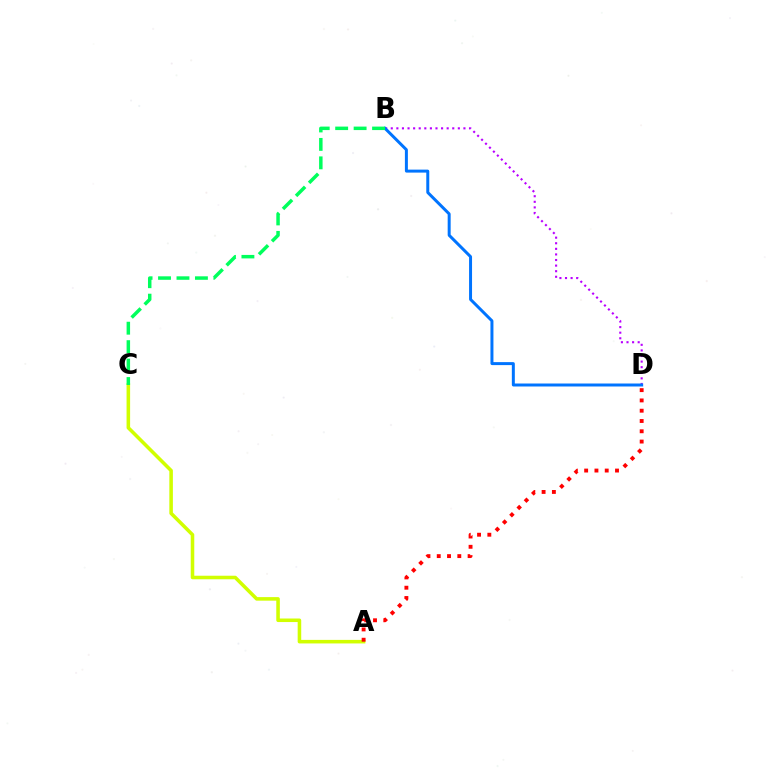{('A', 'C'): [{'color': '#d1ff00', 'line_style': 'solid', 'thickness': 2.56}], ('A', 'D'): [{'color': '#ff0000', 'line_style': 'dotted', 'thickness': 2.79}], ('B', 'D'): [{'color': '#b900ff', 'line_style': 'dotted', 'thickness': 1.52}, {'color': '#0074ff', 'line_style': 'solid', 'thickness': 2.15}], ('B', 'C'): [{'color': '#00ff5c', 'line_style': 'dashed', 'thickness': 2.51}]}